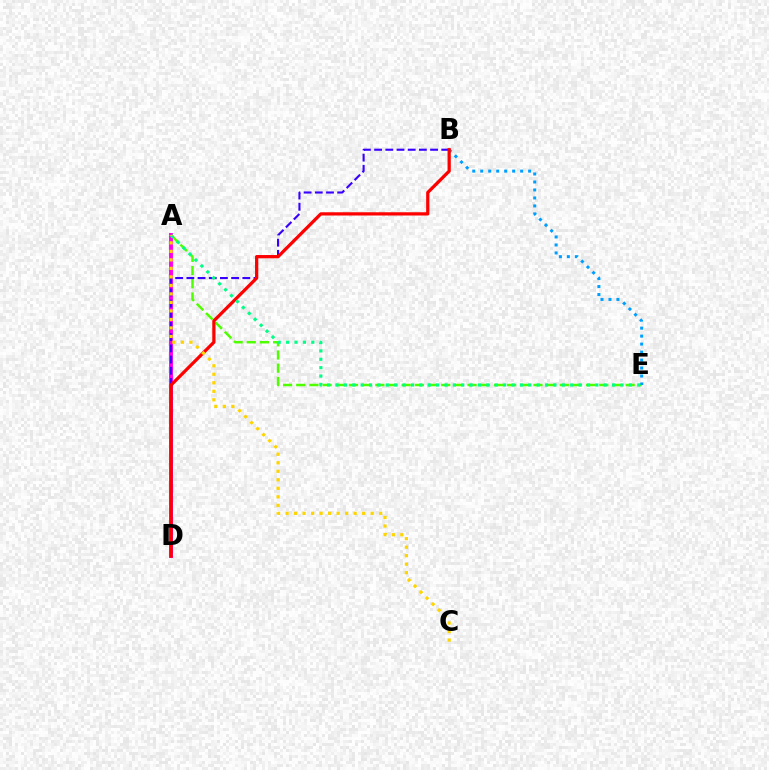{('A', 'E'): [{'color': '#4fff00', 'line_style': 'dashed', 'thickness': 1.79}, {'color': '#00ff86', 'line_style': 'dotted', 'thickness': 2.28}], ('A', 'D'): [{'color': '#ff00ed', 'line_style': 'solid', 'thickness': 2.82}], ('B', 'D'): [{'color': '#3700ff', 'line_style': 'dashed', 'thickness': 1.52}, {'color': '#ff0000', 'line_style': 'solid', 'thickness': 2.34}], ('B', 'E'): [{'color': '#009eff', 'line_style': 'dotted', 'thickness': 2.17}], ('A', 'C'): [{'color': '#ffd500', 'line_style': 'dotted', 'thickness': 2.31}]}